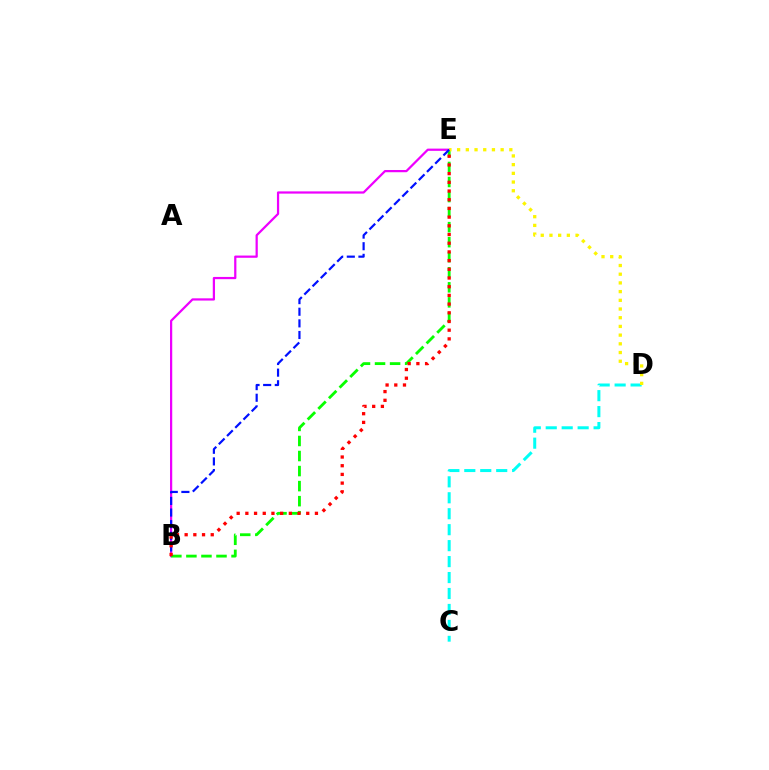{('C', 'D'): [{'color': '#00fff6', 'line_style': 'dashed', 'thickness': 2.17}], ('B', 'E'): [{'color': '#ee00ff', 'line_style': 'solid', 'thickness': 1.61}, {'color': '#08ff00', 'line_style': 'dashed', 'thickness': 2.04}, {'color': '#0010ff', 'line_style': 'dashed', 'thickness': 1.58}, {'color': '#ff0000', 'line_style': 'dotted', 'thickness': 2.36}], ('D', 'E'): [{'color': '#fcf500', 'line_style': 'dotted', 'thickness': 2.36}]}